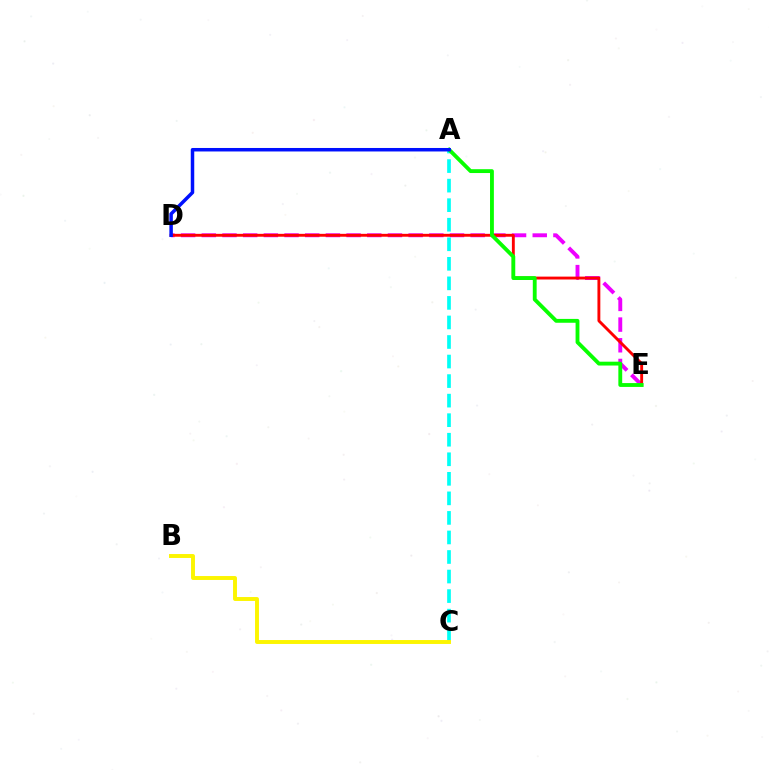{('D', 'E'): [{'color': '#ee00ff', 'line_style': 'dashed', 'thickness': 2.81}, {'color': '#ff0000', 'line_style': 'solid', 'thickness': 2.07}], ('A', 'C'): [{'color': '#00fff6', 'line_style': 'dashed', 'thickness': 2.66}], ('A', 'E'): [{'color': '#08ff00', 'line_style': 'solid', 'thickness': 2.77}], ('B', 'C'): [{'color': '#fcf500', 'line_style': 'solid', 'thickness': 2.82}], ('A', 'D'): [{'color': '#0010ff', 'line_style': 'solid', 'thickness': 2.51}]}